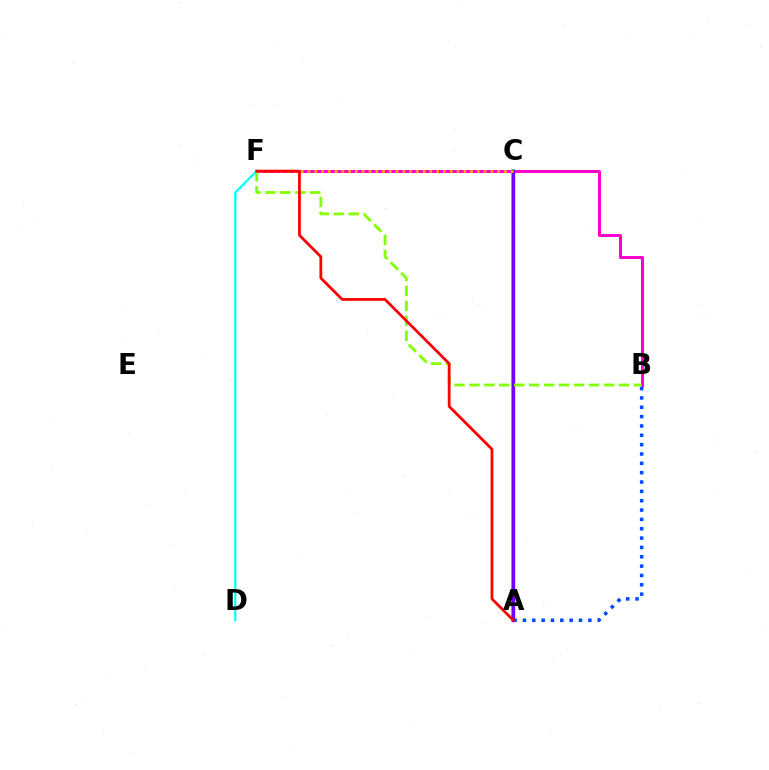{('A', 'C'): [{'color': '#00ff39', 'line_style': 'solid', 'thickness': 2.73}, {'color': '#7200ff', 'line_style': 'solid', 'thickness': 2.43}], ('B', 'F'): [{'color': '#ff00cf', 'line_style': 'solid', 'thickness': 2.18}, {'color': '#84ff00', 'line_style': 'dashed', 'thickness': 2.03}], ('A', 'B'): [{'color': '#004bff', 'line_style': 'dotted', 'thickness': 2.54}], ('C', 'F'): [{'color': '#ffbd00', 'line_style': 'dotted', 'thickness': 1.84}], ('D', 'F'): [{'color': '#00fff6', 'line_style': 'solid', 'thickness': 1.61}], ('A', 'F'): [{'color': '#ff0000', 'line_style': 'solid', 'thickness': 2.0}]}